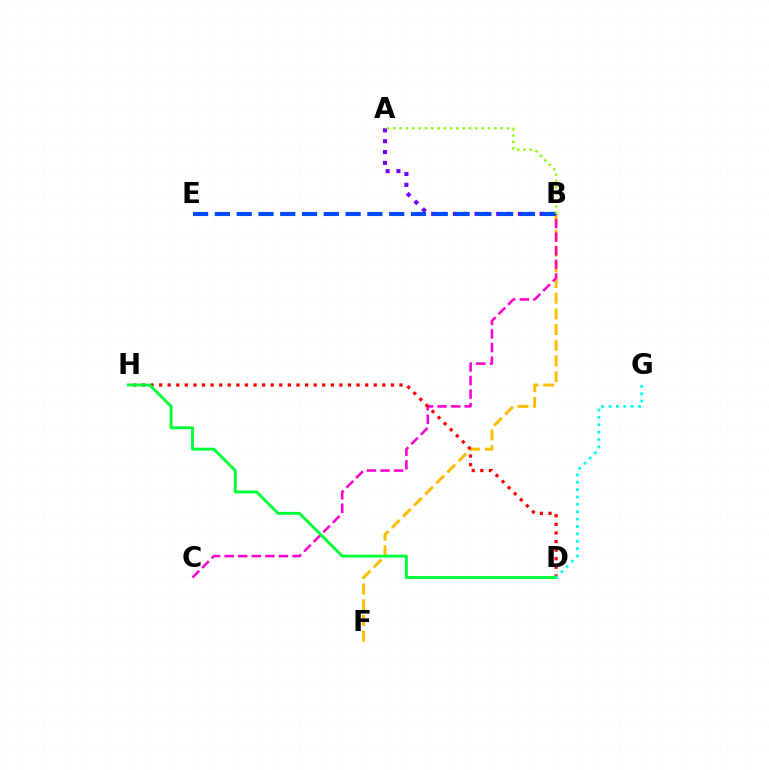{('B', 'F'): [{'color': '#ffbd00', 'line_style': 'dashed', 'thickness': 2.13}], ('A', 'B'): [{'color': '#7200ff', 'line_style': 'dotted', 'thickness': 2.94}, {'color': '#84ff00', 'line_style': 'dotted', 'thickness': 1.72}], ('B', 'C'): [{'color': '#ff00cf', 'line_style': 'dashed', 'thickness': 1.85}], ('B', 'E'): [{'color': '#004bff', 'line_style': 'dashed', 'thickness': 2.96}], ('D', 'H'): [{'color': '#ff0000', 'line_style': 'dotted', 'thickness': 2.33}, {'color': '#00ff39', 'line_style': 'solid', 'thickness': 2.1}], ('D', 'G'): [{'color': '#00fff6', 'line_style': 'dotted', 'thickness': 2.0}]}